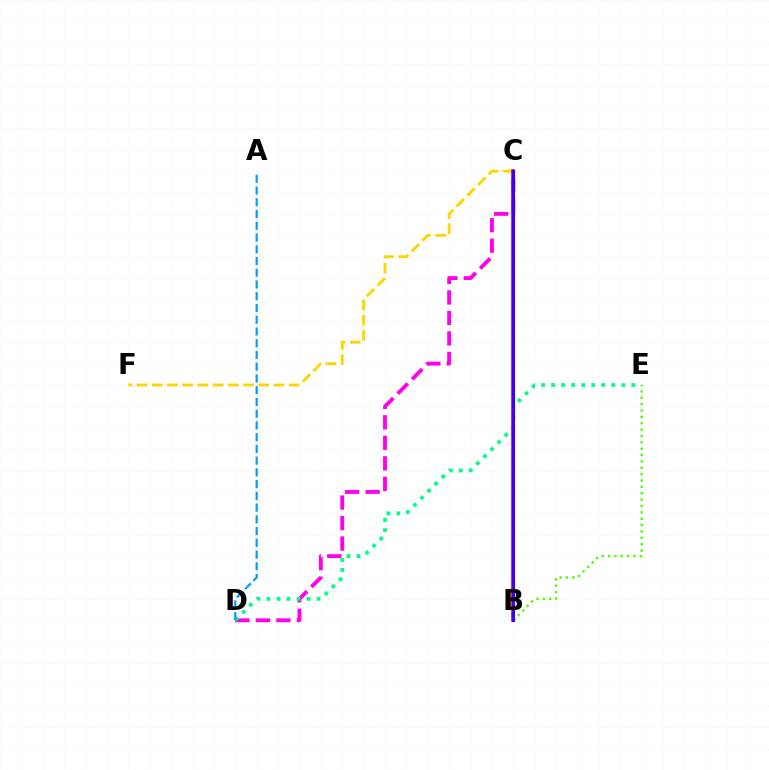{('C', 'F'): [{'color': '#ffd500', 'line_style': 'dashed', 'thickness': 2.07}], ('C', 'D'): [{'color': '#ff00ed', 'line_style': 'dashed', 'thickness': 2.78}], ('B', 'E'): [{'color': '#4fff00', 'line_style': 'dotted', 'thickness': 1.73}], ('D', 'E'): [{'color': '#00ff86', 'line_style': 'dotted', 'thickness': 2.72}], ('B', 'C'): [{'color': '#ff0000', 'line_style': 'solid', 'thickness': 2.58}, {'color': '#3700ff', 'line_style': 'solid', 'thickness': 2.25}], ('A', 'D'): [{'color': '#009eff', 'line_style': 'dashed', 'thickness': 1.6}]}